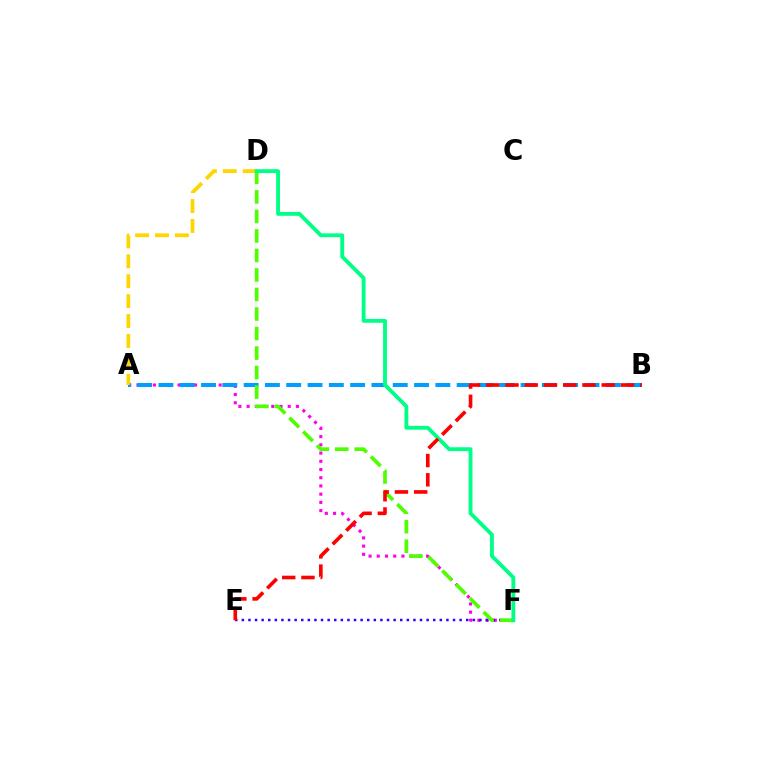{('A', 'F'): [{'color': '#ff00ed', 'line_style': 'dotted', 'thickness': 2.23}], ('E', 'F'): [{'color': '#3700ff', 'line_style': 'dotted', 'thickness': 1.79}], ('A', 'B'): [{'color': '#009eff', 'line_style': 'dashed', 'thickness': 2.89}], ('A', 'D'): [{'color': '#ffd500', 'line_style': 'dashed', 'thickness': 2.7}], ('D', 'F'): [{'color': '#4fff00', 'line_style': 'dashed', 'thickness': 2.65}, {'color': '#00ff86', 'line_style': 'solid', 'thickness': 2.76}], ('B', 'E'): [{'color': '#ff0000', 'line_style': 'dashed', 'thickness': 2.61}]}